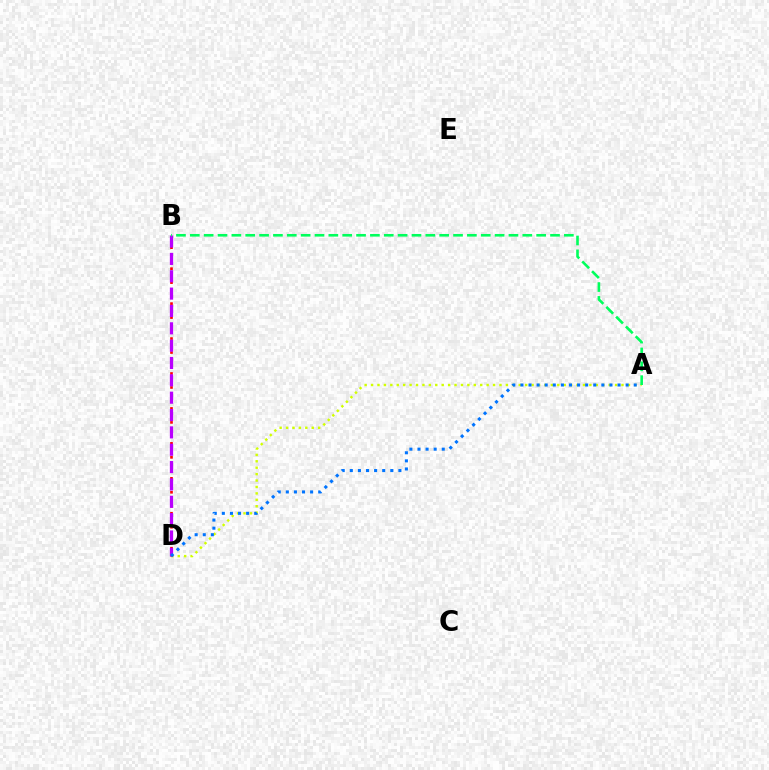{('A', 'D'): [{'color': '#d1ff00', 'line_style': 'dotted', 'thickness': 1.74}, {'color': '#0074ff', 'line_style': 'dotted', 'thickness': 2.2}], ('B', 'D'): [{'color': '#ff0000', 'line_style': 'dotted', 'thickness': 1.9}, {'color': '#b900ff', 'line_style': 'dashed', 'thickness': 2.36}], ('A', 'B'): [{'color': '#00ff5c', 'line_style': 'dashed', 'thickness': 1.88}]}